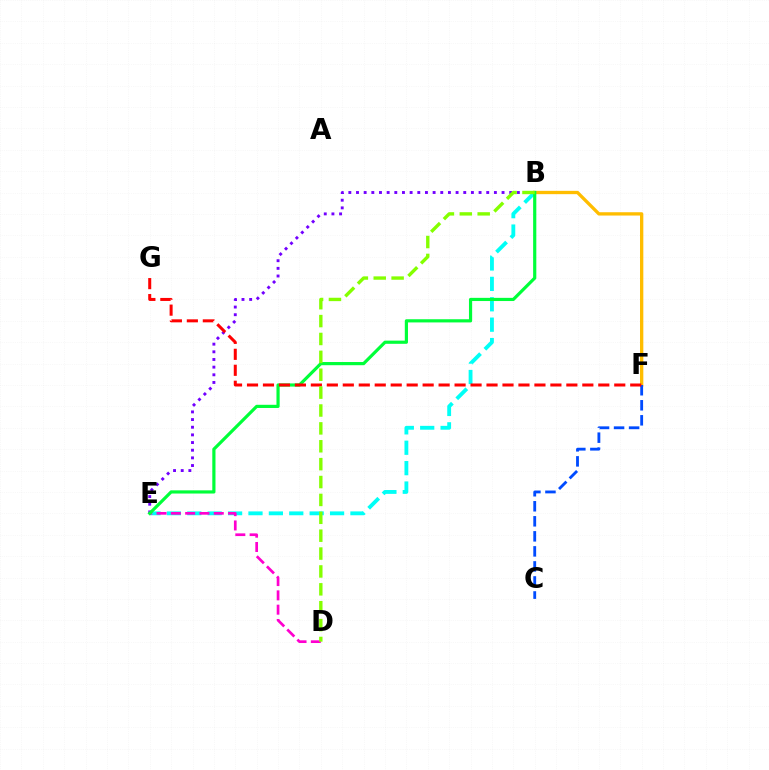{('B', 'F'): [{'color': '#ffbd00', 'line_style': 'solid', 'thickness': 2.39}], ('C', 'F'): [{'color': '#004bff', 'line_style': 'dashed', 'thickness': 2.04}], ('B', 'E'): [{'color': '#00fff6', 'line_style': 'dashed', 'thickness': 2.77}, {'color': '#7200ff', 'line_style': 'dotted', 'thickness': 2.08}, {'color': '#00ff39', 'line_style': 'solid', 'thickness': 2.29}], ('D', 'E'): [{'color': '#ff00cf', 'line_style': 'dashed', 'thickness': 1.94}], ('F', 'G'): [{'color': '#ff0000', 'line_style': 'dashed', 'thickness': 2.17}], ('B', 'D'): [{'color': '#84ff00', 'line_style': 'dashed', 'thickness': 2.43}]}